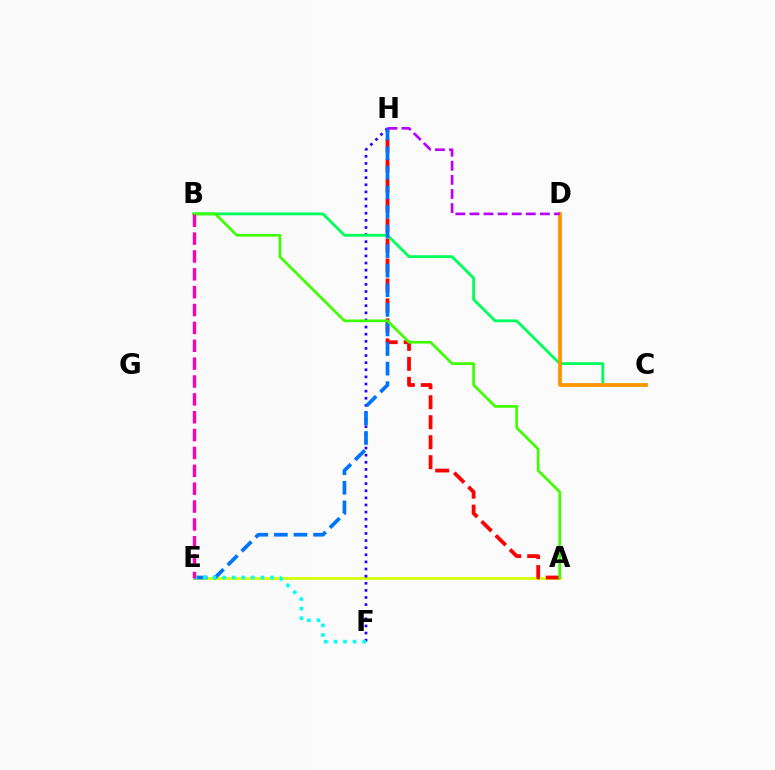{('A', 'E'): [{'color': '#d1ff00', 'line_style': 'solid', 'thickness': 1.94}], ('A', 'H'): [{'color': '#ff0000', 'line_style': 'dashed', 'thickness': 2.71}], ('F', 'H'): [{'color': '#2500ff', 'line_style': 'dotted', 'thickness': 1.93}], ('B', 'C'): [{'color': '#00ff5c', 'line_style': 'solid', 'thickness': 2.03}], ('E', 'H'): [{'color': '#0074ff', 'line_style': 'dashed', 'thickness': 2.66}], ('C', 'D'): [{'color': '#ff9400', 'line_style': 'solid', 'thickness': 2.69}], ('A', 'B'): [{'color': '#3dff00', 'line_style': 'solid', 'thickness': 1.94}], ('D', 'H'): [{'color': '#b900ff', 'line_style': 'dashed', 'thickness': 1.91}], ('E', 'F'): [{'color': '#00fff6', 'line_style': 'dotted', 'thickness': 2.6}], ('B', 'E'): [{'color': '#ff00ac', 'line_style': 'dashed', 'thickness': 2.43}]}